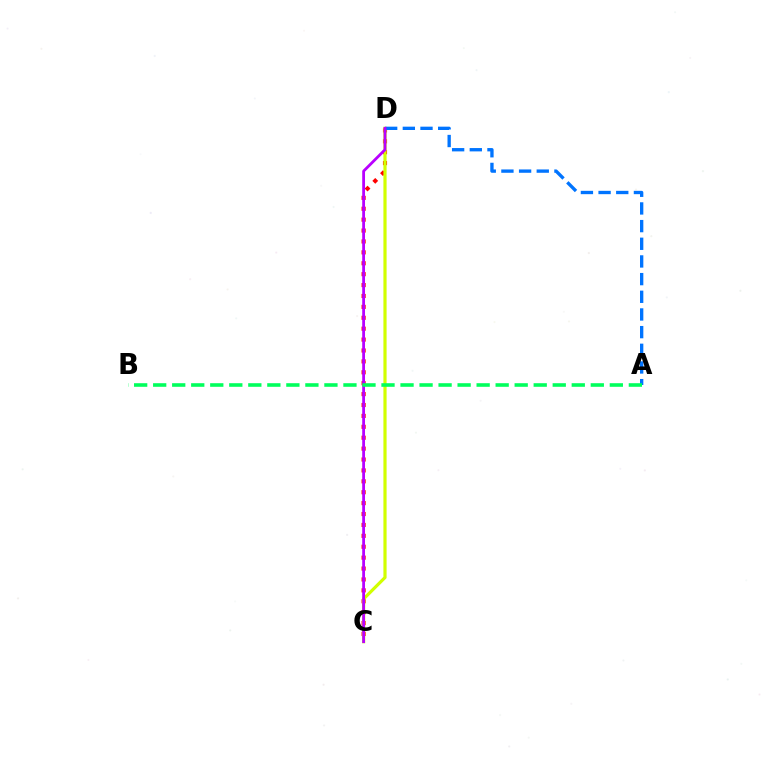{('C', 'D'): [{'color': '#ff0000', 'line_style': 'dotted', 'thickness': 2.96}, {'color': '#d1ff00', 'line_style': 'solid', 'thickness': 2.3}, {'color': '#b900ff', 'line_style': 'solid', 'thickness': 2.02}], ('A', 'D'): [{'color': '#0074ff', 'line_style': 'dashed', 'thickness': 2.4}], ('A', 'B'): [{'color': '#00ff5c', 'line_style': 'dashed', 'thickness': 2.58}]}